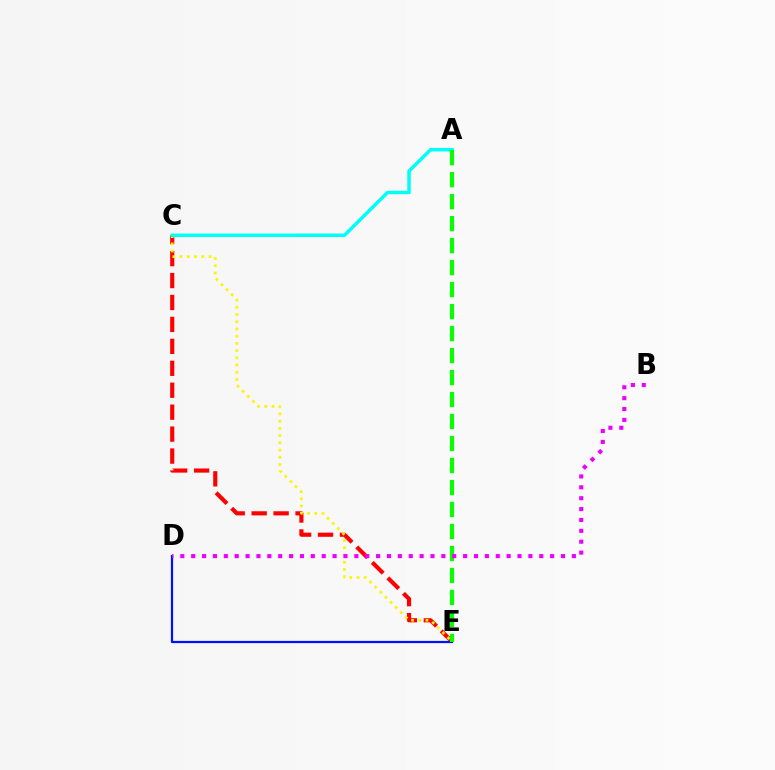{('C', 'E'): [{'color': '#ff0000', 'line_style': 'dashed', 'thickness': 2.98}, {'color': '#fcf500', 'line_style': 'dotted', 'thickness': 1.96}], ('D', 'E'): [{'color': '#0010ff', 'line_style': 'solid', 'thickness': 1.6}], ('A', 'C'): [{'color': '#00fff6', 'line_style': 'solid', 'thickness': 2.52}], ('A', 'E'): [{'color': '#08ff00', 'line_style': 'dashed', 'thickness': 2.99}], ('B', 'D'): [{'color': '#ee00ff', 'line_style': 'dotted', 'thickness': 2.96}]}